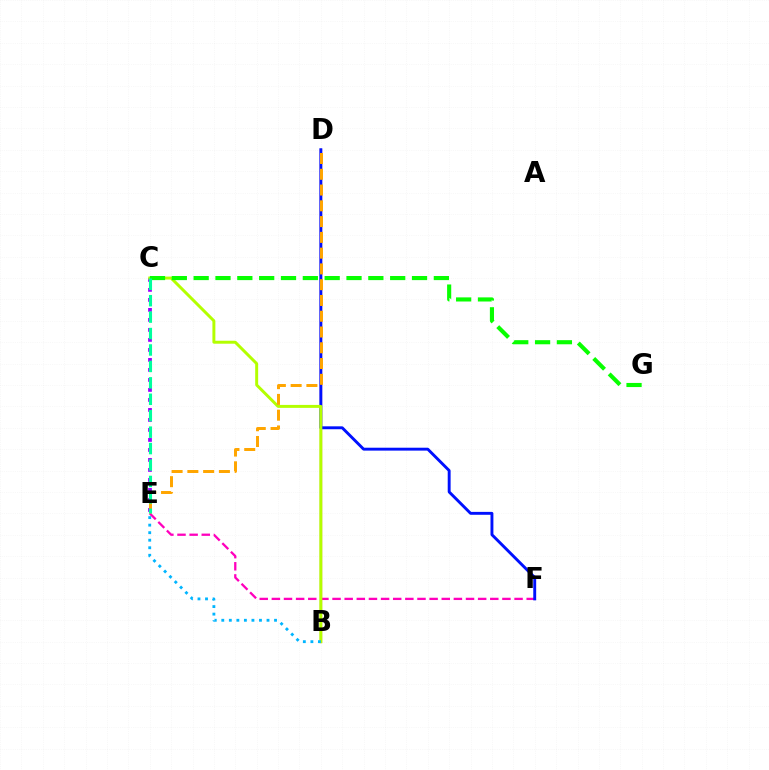{('C', 'E'): [{'color': '#9b00ff', 'line_style': 'dotted', 'thickness': 2.72}, {'color': '#00ff9d', 'line_style': 'dashed', 'thickness': 2.23}], ('B', 'D'): [{'color': '#ff0000', 'line_style': 'solid', 'thickness': 1.56}], ('E', 'F'): [{'color': '#ff00bd', 'line_style': 'dashed', 'thickness': 1.65}], ('D', 'F'): [{'color': '#0010ff', 'line_style': 'solid', 'thickness': 2.09}], ('B', 'C'): [{'color': '#b3ff00', 'line_style': 'solid', 'thickness': 2.13}], ('D', 'E'): [{'color': '#ffa500', 'line_style': 'dashed', 'thickness': 2.14}], ('B', 'E'): [{'color': '#00b5ff', 'line_style': 'dotted', 'thickness': 2.05}], ('C', 'G'): [{'color': '#08ff00', 'line_style': 'dashed', 'thickness': 2.97}]}